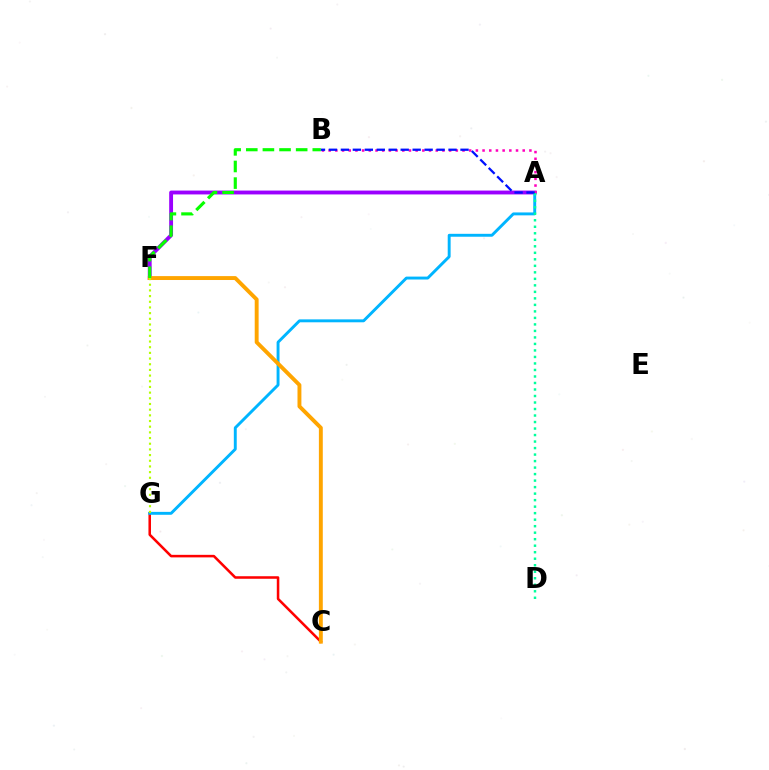{('C', 'G'): [{'color': '#ff0000', 'line_style': 'solid', 'thickness': 1.83}], ('A', 'F'): [{'color': '#9b00ff', 'line_style': 'solid', 'thickness': 2.78}], ('A', 'G'): [{'color': '#00b5ff', 'line_style': 'solid', 'thickness': 2.1}], ('C', 'F'): [{'color': '#ffa500', 'line_style': 'solid', 'thickness': 2.81}], ('B', 'F'): [{'color': '#08ff00', 'line_style': 'dashed', 'thickness': 2.26}], ('A', 'B'): [{'color': '#ff00bd', 'line_style': 'dotted', 'thickness': 1.82}, {'color': '#0010ff', 'line_style': 'dashed', 'thickness': 1.63}], ('A', 'D'): [{'color': '#00ff9d', 'line_style': 'dotted', 'thickness': 1.77}], ('F', 'G'): [{'color': '#b3ff00', 'line_style': 'dotted', 'thickness': 1.54}]}